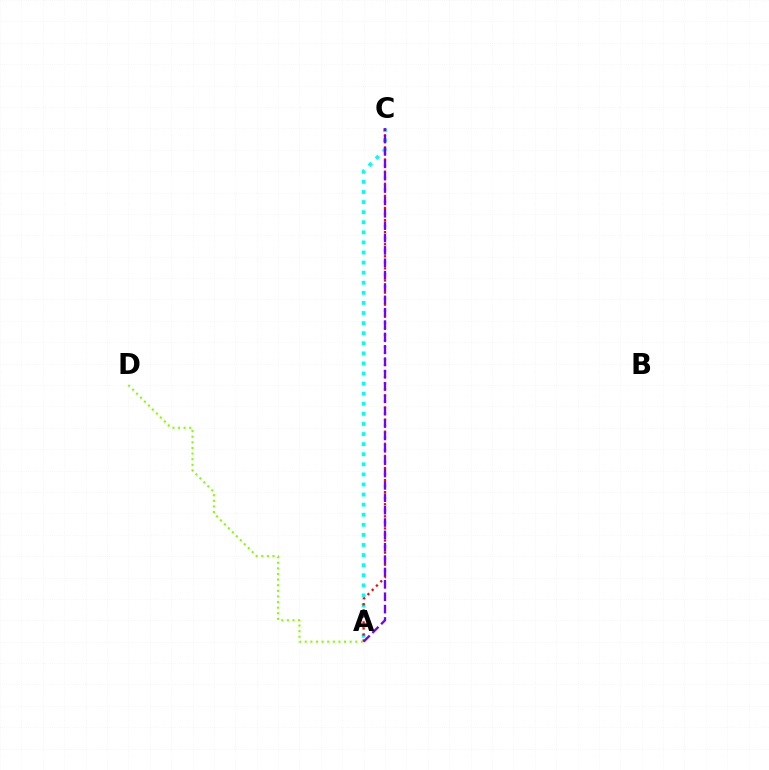{('A', 'C'): [{'color': '#00fff6', 'line_style': 'dotted', 'thickness': 2.74}, {'color': '#ff0000', 'line_style': 'dotted', 'thickness': 1.64}, {'color': '#7200ff', 'line_style': 'dashed', 'thickness': 1.68}], ('A', 'D'): [{'color': '#84ff00', 'line_style': 'dotted', 'thickness': 1.52}]}